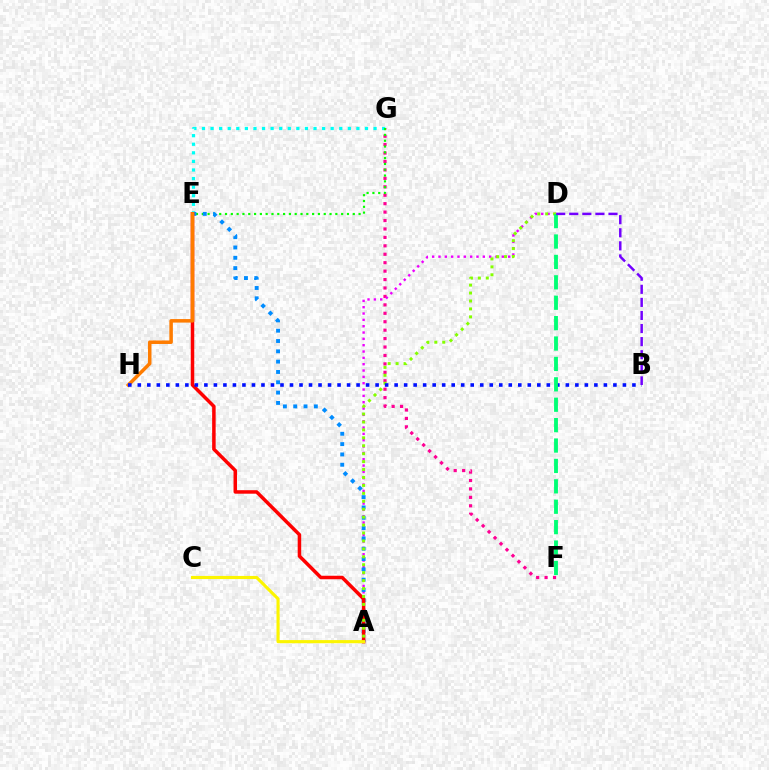{('F', 'G'): [{'color': '#ff0094', 'line_style': 'dotted', 'thickness': 2.29}], ('E', 'G'): [{'color': '#00fff6', 'line_style': 'dotted', 'thickness': 2.33}, {'color': '#08ff00', 'line_style': 'dotted', 'thickness': 1.58}], ('A', 'D'): [{'color': '#ee00ff', 'line_style': 'dotted', 'thickness': 1.72}, {'color': '#84ff00', 'line_style': 'dotted', 'thickness': 2.15}], ('A', 'E'): [{'color': '#008cff', 'line_style': 'dotted', 'thickness': 2.8}, {'color': '#ff0000', 'line_style': 'solid', 'thickness': 2.52}], ('A', 'C'): [{'color': '#fcf500', 'line_style': 'solid', 'thickness': 2.25}], ('E', 'H'): [{'color': '#ff7c00', 'line_style': 'solid', 'thickness': 2.53}], ('B', 'H'): [{'color': '#0010ff', 'line_style': 'dotted', 'thickness': 2.58}], ('D', 'F'): [{'color': '#00ff74', 'line_style': 'dashed', 'thickness': 2.77}], ('B', 'D'): [{'color': '#7200ff', 'line_style': 'dashed', 'thickness': 1.78}]}